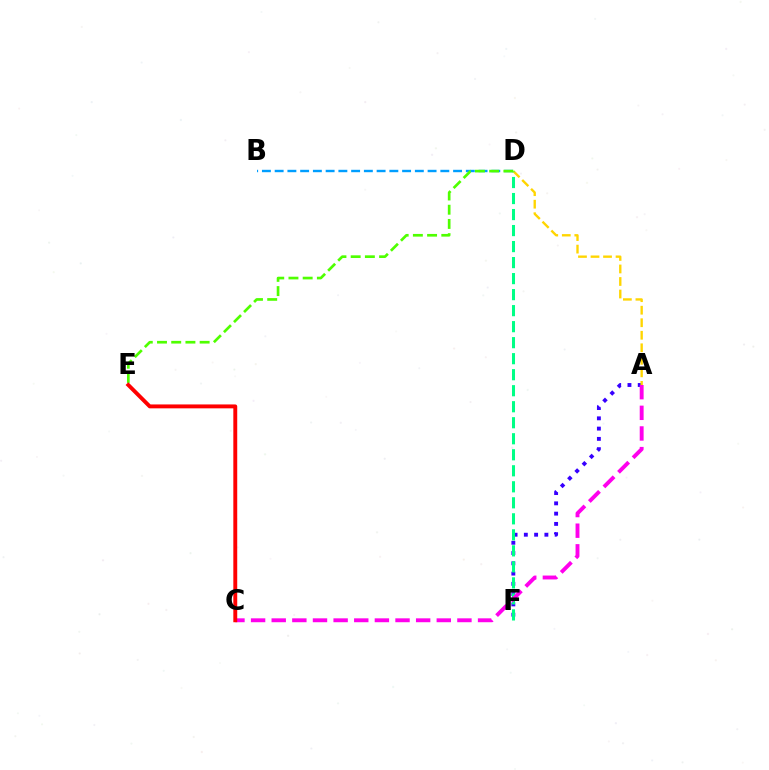{('A', 'F'): [{'color': '#3700ff', 'line_style': 'dotted', 'thickness': 2.79}], ('A', 'D'): [{'color': '#ffd500', 'line_style': 'dashed', 'thickness': 1.7}], ('D', 'F'): [{'color': '#00ff86', 'line_style': 'dashed', 'thickness': 2.18}], ('B', 'D'): [{'color': '#009eff', 'line_style': 'dashed', 'thickness': 1.73}], ('A', 'C'): [{'color': '#ff00ed', 'line_style': 'dashed', 'thickness': 2.8}], ('D', 'E'): [{'color': '#4fff00', 'line_style': 'dashed', 'thickness': 1.93}], ('C', 'E'): [{'color': '#ff0000', 'line_style': 'solid', 'thickness': 2.81}]}